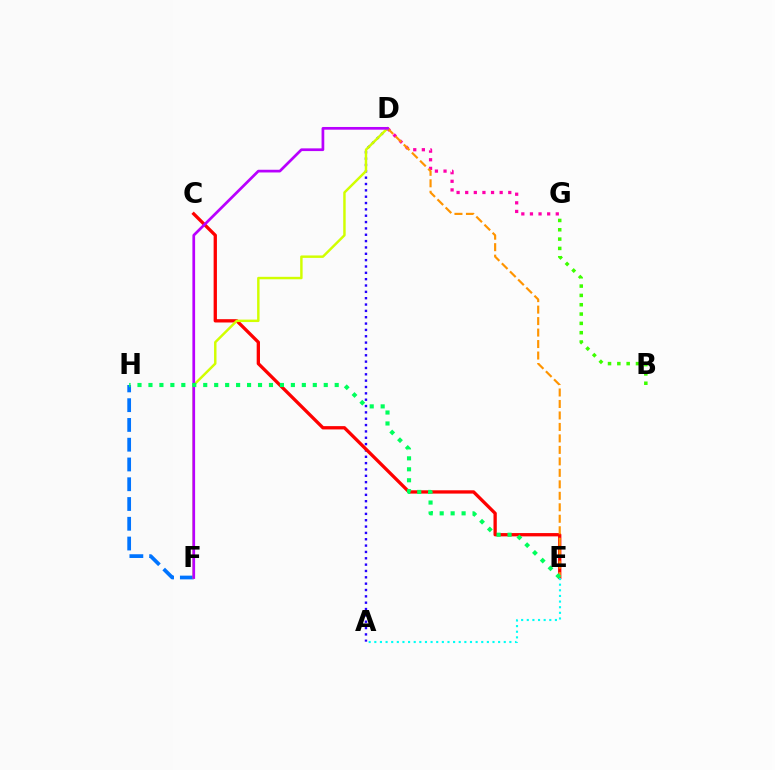{('F', 'H'): [{'color': '#0074ff', 'line_style': 'dashed', 'thickness': 2.69}], ('A', 'D'): [{'color': '#2500ff', 'line_style': 'dotted', 'thickness': 1.72}], ('D', 'G'): [{'color': '#ff00ac', 'line_style': 'dotted', 'thickness': 2.34}], ('C', 'E'): [{'color': '#ff0000', 'line_style': 'solid', 'thickness': 2.38}], ('D', 'E'): [{'color': '#ff9400', 'line_style': 'dashed', 'thickness': 1.56}], ('D', 'F'): [{'color': '#d1ff00', 'line_style': 'solid', 'thickness': 1.77}, {'color': '#b900ff', 'line_style': 'solid', 'thickness': 1.95}], ('B', 'G'): [{'color': '#3dff00', 'line_style': 'dotted', 'thickness': 2.53}], ('E', 'H'): [{'color': '#00ff5c', 'line_style': 'dotted', 'thickness': 2.98}], ('A', 'E'): [{'color': '#00fff6', 'line_style': 'dotted', 'thickness': 1.53}]}